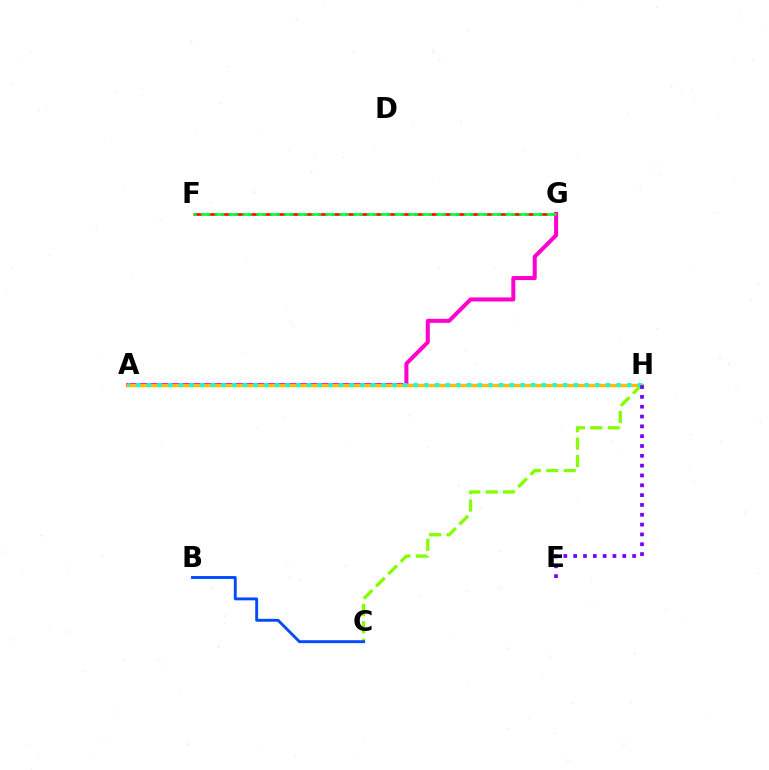{('A', 'G'): [{'color': '#ff00cf', 'line_style': 'solid', 'thickness': 2.9}], ('C', 'H'): [{'color': '#84ff00', 'line_style': 'dashed', 'thickness': 2.36}], ('A', 'H'): [{'color': '#ffbd00', 'line_style': 'solid', 'thickness': 2.51}, {'color': '#00fff6', 'line_style': 'dotted', 'thickness': 2.9}], ('B', 'C'): [{'color': '#004bff', 'line_style': 'solid', 'thickness': 2.08}], ('E', 'H'): [{'color': '#7200ff', 'line_style': 'dotted', 'thickness': 2.67}], ('F', 'G'): [{'color': '#ff0000', 'line_style': 'dashed', 'thickness': 1.88}, {'color': '#00ff39', 'line_style': 'dashed', 'thickness': 1.88}]}